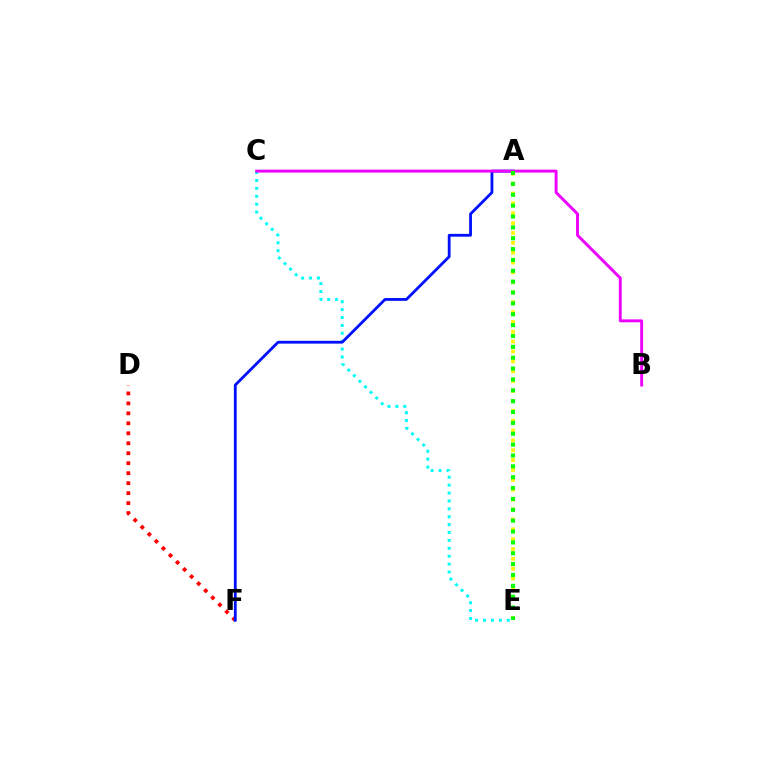{('C', 'E'): [{'color': '#00fff6', 'line_style': 'dotted', 'thickness': 2.15}], ('D', 'F'): [{'color': '#ff0000', 'line_style': 'dotted', 'thickness': 2.71}], ('A', 'F'): [{'color': '#0010ff', 'line_style': 'solid', 'thickness': 2.02}], ('A', 'E'): [{'color': '#fcf500', 'line_style': 'dotted', 'thickness': 2.68}, {'color': '#08ff00', 'line_style': 'dotted', 'thickness': 2.95}], ('B', 'C'): [{'color': '#ee00ff', 'line_style': 'solid', 'thickness': 2.1}]}